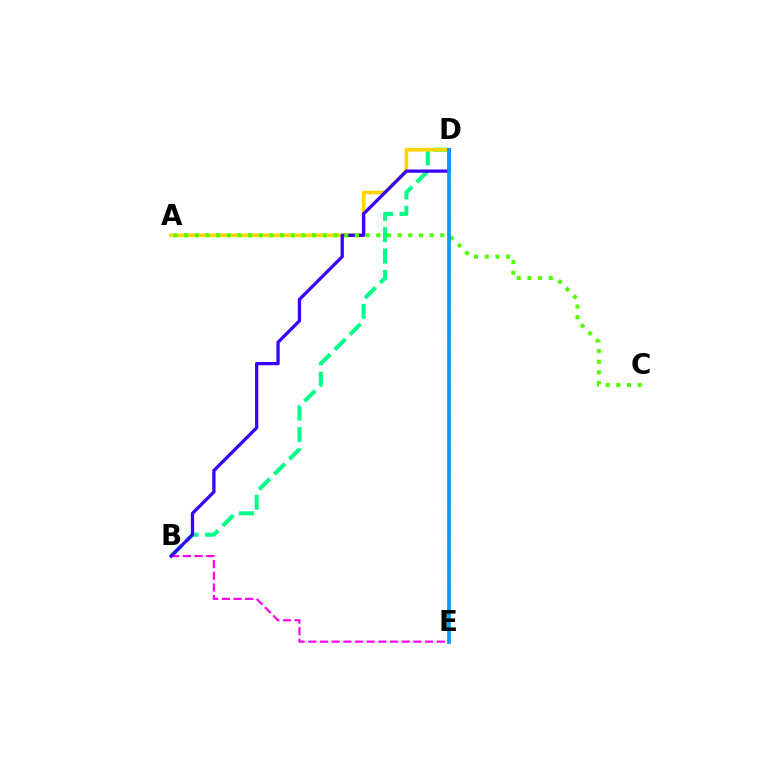{('D', 'E'): [{'color': '#ff0000', 'line_style': 'dotted', 'thickness': 1.76}, {'color': '#009eff', 'line_style': 'solid', 'thickness': 2.66}], ('B', 'D'): [{'color': '#00ff86', 'line_style': 'dashed', 'thickness': 2.9}, {'color': '#3700ff', 'line_style': 'solid', 'thickness': 2.36}], ('B', 'E'): [{'color': '#ff00ed', 'line_style': 'dashed', 'thickness': 1.59}], ('A', 'D'): [{'color': '#ffd500', 'line_style': 'solid', 'thickness': 2.62}], ('A', 'C'): [{'color': '#4fff00', 'line_style': 'dotted', 'thickness': 2.9}]}